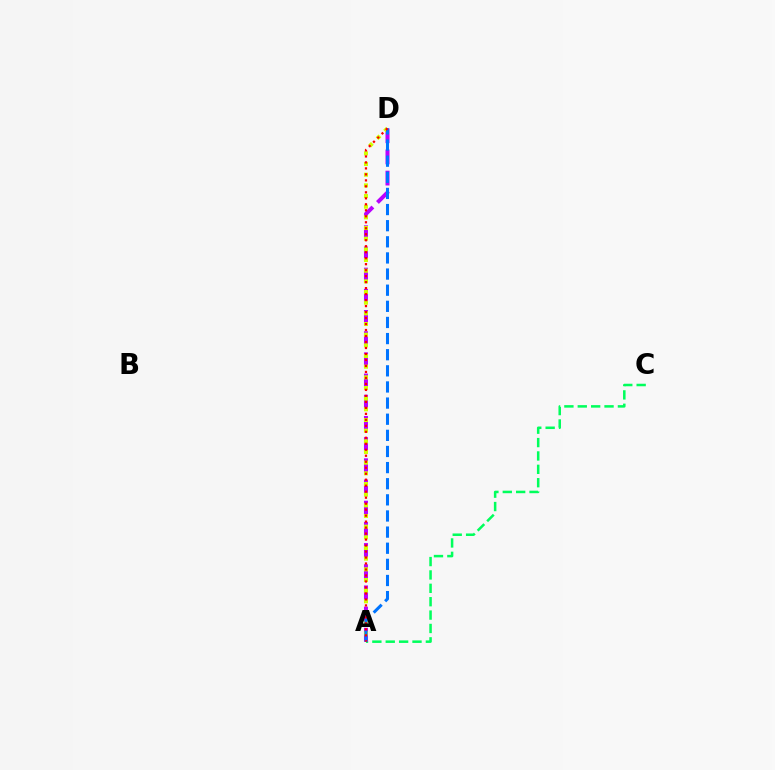{('A', 'C'): [{'color': '#00ff5c', 'line_style': 'dashed', 'thickness': 1.82}], ('A', 'D'): [{'color': '#b900ff', 'line_style': 'dashed', 'thickness': 2.88}, {'color': '#d1ff00', 'line_style': 'dotted', 'thickness': 2.9}, {'color': '#0074ff', 'line_style': 'dashed', 'thickness': 2.19}, {'color': '#ff0000', 'line_style': 'dotted', 'thickness': 1.63}]}